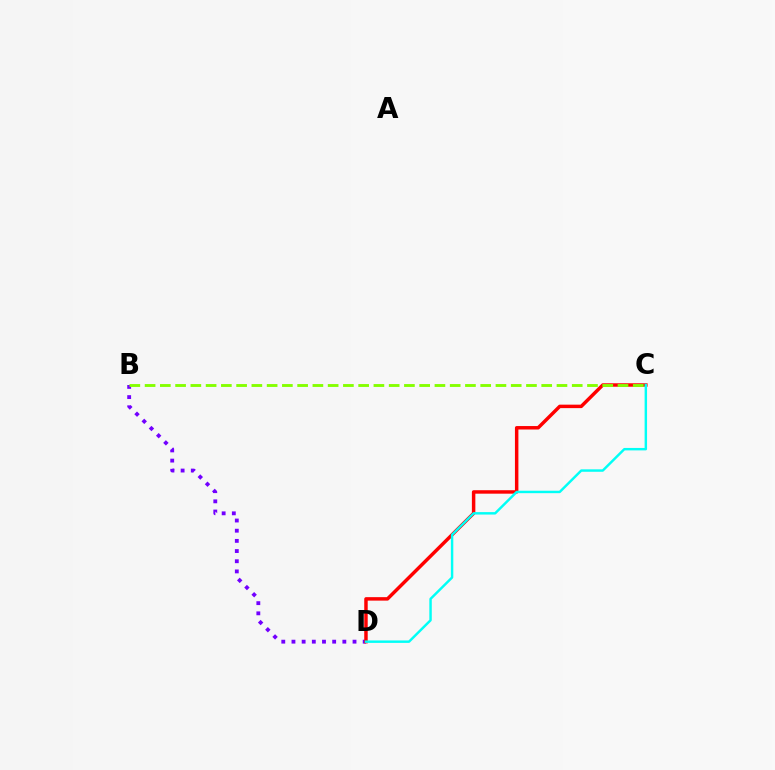{('B', 'D'): [{'color': '#7200ff', 'line_style': 'dotted', 'thickness': 2.77}], ('C', 'D'): [{'color': '#ff0000', 'line_style': 'solid', 'thickness': 2.49}, {'color': '#00fff6', 'line_style': 'solid', 'thickness': 1.76}], ('B', 'C'): [{'color': '#84ff00', 'line_style': 'dashed', 'thickness': 2.07}]}